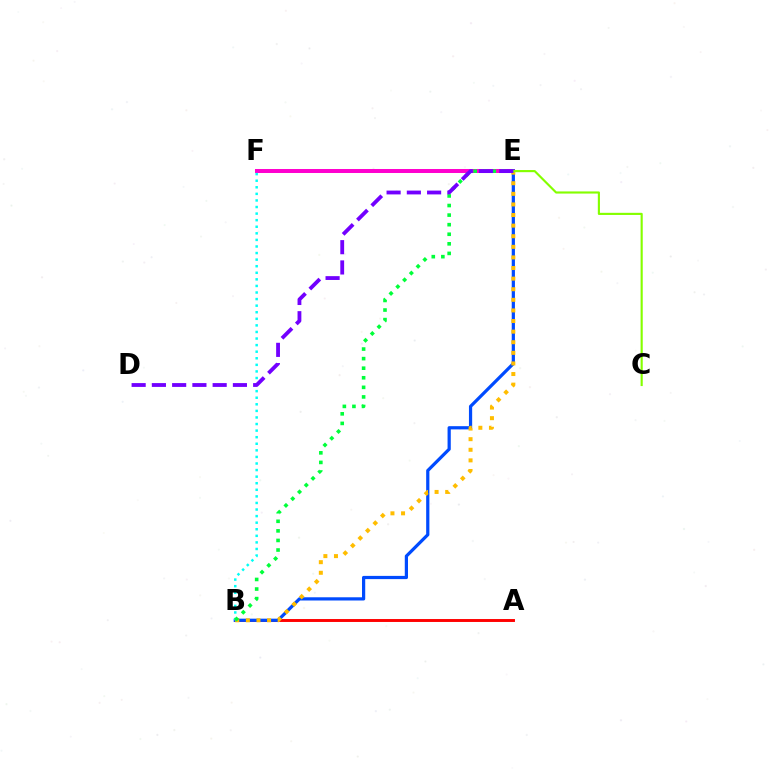{('A', 'B'): [{'color': '#ff0000', 'line_style': 'solid', 'thickness': 2.1}], ('E', 'F'): [{'color': '#ff00cf', 'line_style': 'solid', 'thickness': 2.86}], ('B', 'E'): [{'color': '#004bff', 'line_style': 'solid', 'thickness': 2.32}, {'color': '#ffbd00', 'line_style': 'dotted', 'thickness': 2.88}, {'color': '#00ff39', 'line_style': 'dotted', 'thickness': 2.6}], ('B', 'F'): [{'color': '#00fff6', 'line_style': 'dotted', 'thickness': 1.79}], ('C', 'E'): [{'color': '#84ff00', 'line_style': 'solid', 'thickness': 1.54}], ('D', 'E'): [{'color': '#7200ff', 'line_style': 'dashed', 'thickness': 2.75}]}